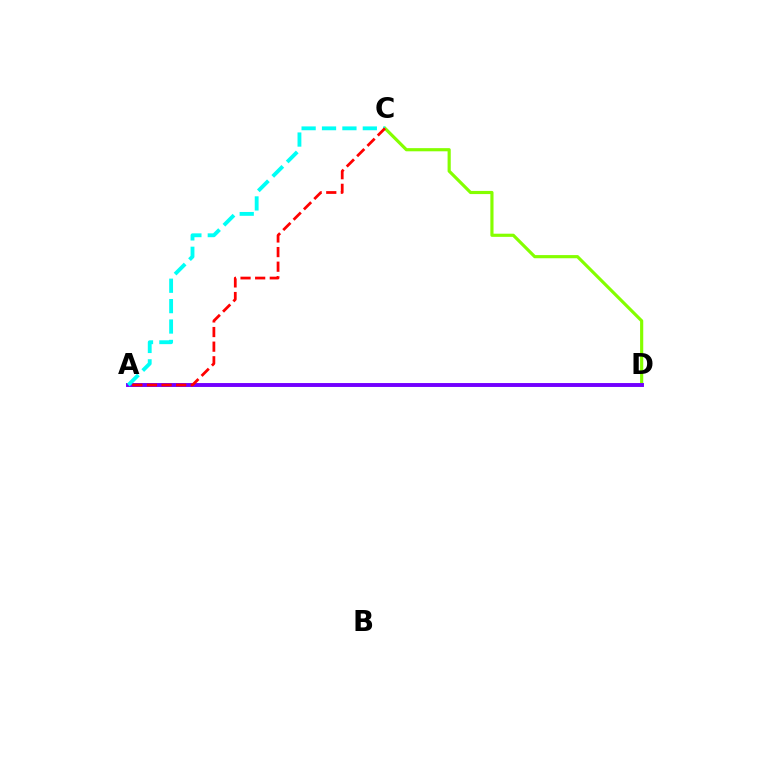{('C', 'D'): [{'color': '#84ff00', 'line_style': 'solid', 'thickness': 2.27}], ('A', 'D'): [{'color': '#7200ff', 'line_style': 'solid', 'thickness': 2.81}], ('A', 'C'): [{'color': '#00fff6', 'line_style': 'dashed', 'thickness': 2.77}, {'color': '#ff0000', 'line_style': 'dashed', 'thickness': 1.99}]}